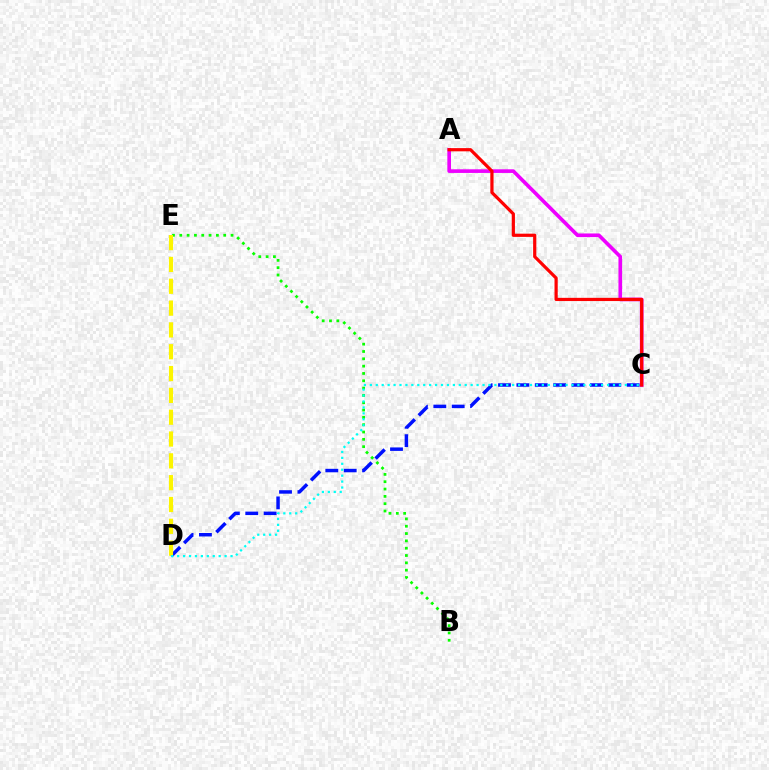{('B', 'E'): [{'color': '#08ff00', 'line_style': 'dotted', 'thickness': 1.99}], ('C', 'D'): [{'color': '#0010ff', 'line_style': 'dashed', 'thickness': 2.5}, {'color': '#00fff6', 'line_style': 'dotted', 'thickness': 1.61}], ('D', 'E'): [{'color': '#fcf500', 'line_style': 'dashed', 'thickness': 2.96}], ('A', 'C'): [{'color': '#ee00ff', 'line_style': 'solid', 'thickness': 2.62}, {'color': '#ff0000', 'line_style': 'solid', 'thickness': 2.31}]}